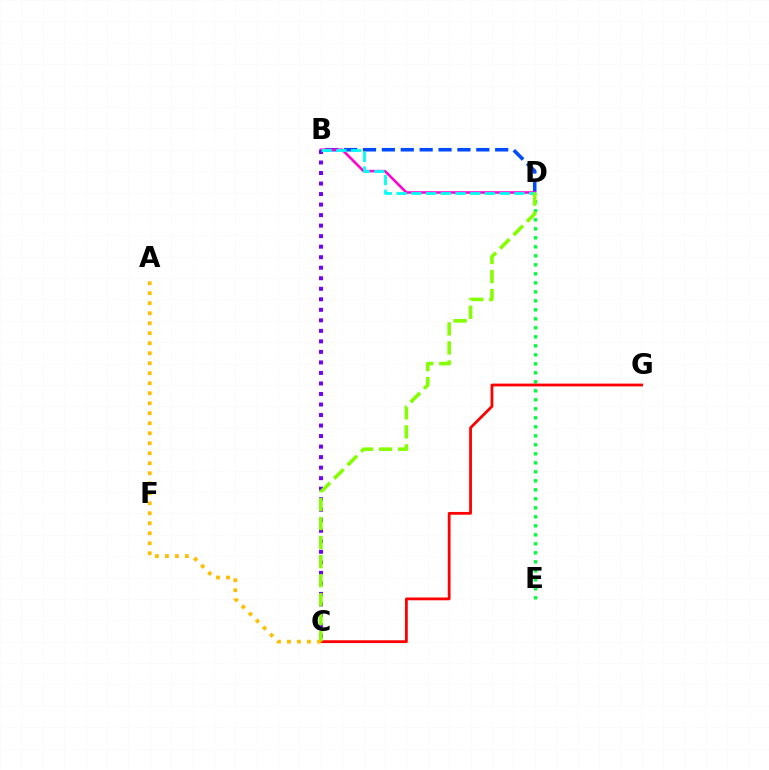{('B', 'D'): [{'color': '#004bff', 'line_style': 'dashed', 'thickness': 2.57}, {'color': '#ff00cf', 'line_style': 'solid', 'thickness': 1.85}, {'color': '#00fff6', 'line_style': 'dashed', 'thickness': 2.0}], ('D', 'E'): [{'color': '#00ff39', 'line_style': 'dotted', 'thickness': 2.45}], ('B', 'C'): [{'color': '#7200ff', 'line_style': 'dotted', 'thickness': 2.86}], ('C', 'G'): [{'color': '#ff0000', 'line_style': 'solid', 'thickness': 2.0}], ('C', 'D'): [{'color': '#84ff00', 'line_style': 'dashed', 'thickness': 2.58}], ('A', 'C'): [{'color': '#ffbd00', 'line_style': 'dotted', 'thickness': 2.72}]}